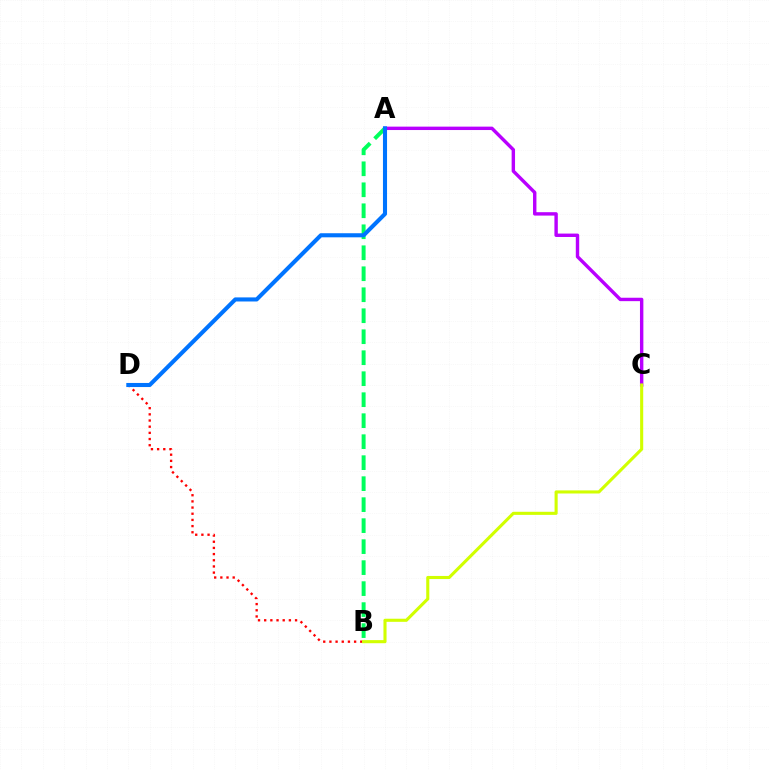{('B', 'D'): [{'color': '#ff0000', 'line_style': 'dotted', 'thickness': 1.68}], ('A', 'C'): [{'color': '#b900ff', 'line_style': 'solid', 'thickness': 2.45}], ('B', 'C'): [{'color': '#d1ff00', 'line_style': 'solid', 'thickness': 2.23}], ('A', 'B'): [{'color': '#00ff5c', 'line_style': 'dashed', 'thickness': 2.85}], ('A', 'D'): [{'color': '#0074ff', 'line_style': 'solid', 'thickness': 2.94}]}